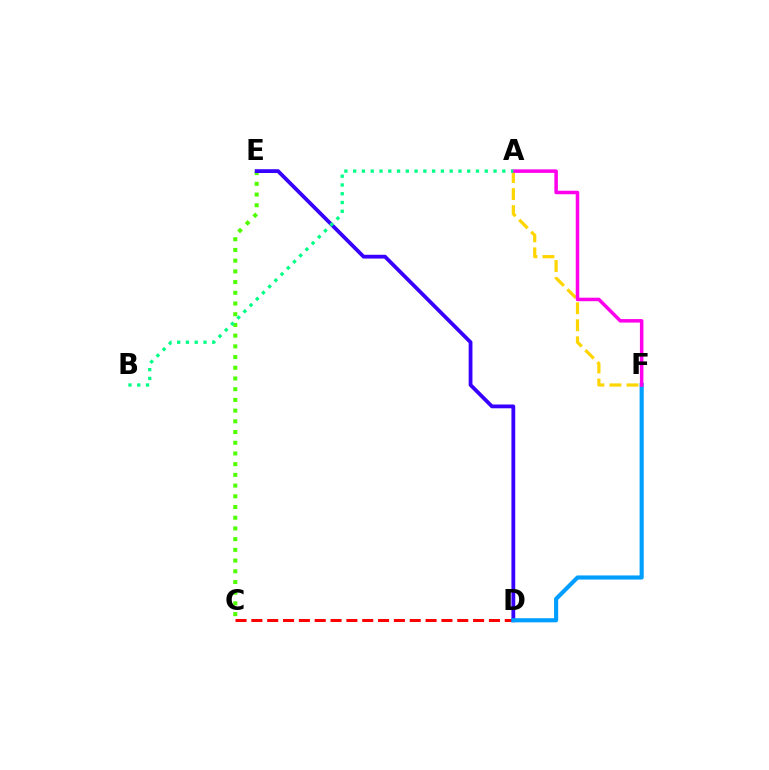{('C', 'E'): [{'color': '#4fff00', 'line_style': 'dotted', 'thickness': 2.91}], ('C', 'D'): [{'color': '#ff0000', 'line_style': 'dashed', 'thickness': 2.15}], ('D', 'E'): [{'color': '#3700ff', 'line_style': 'solid', 'thickness': 2.73}], ('D', 'F'): [{'color': '#009eff', 'line_style': 'solid', 'thickness': 2.98}], ('A', 'F'): [{'color': '#ffd500', 'line_style': 'dashed', 'thickness': 2.31}, {'color': '#ff00ed', 'line_style': 'solid', 'thickness': 2.53}], ('A', 'B'): [{'color': '#00ff86', 'line_style': 'dotted', 'thickness': 2.38}]}